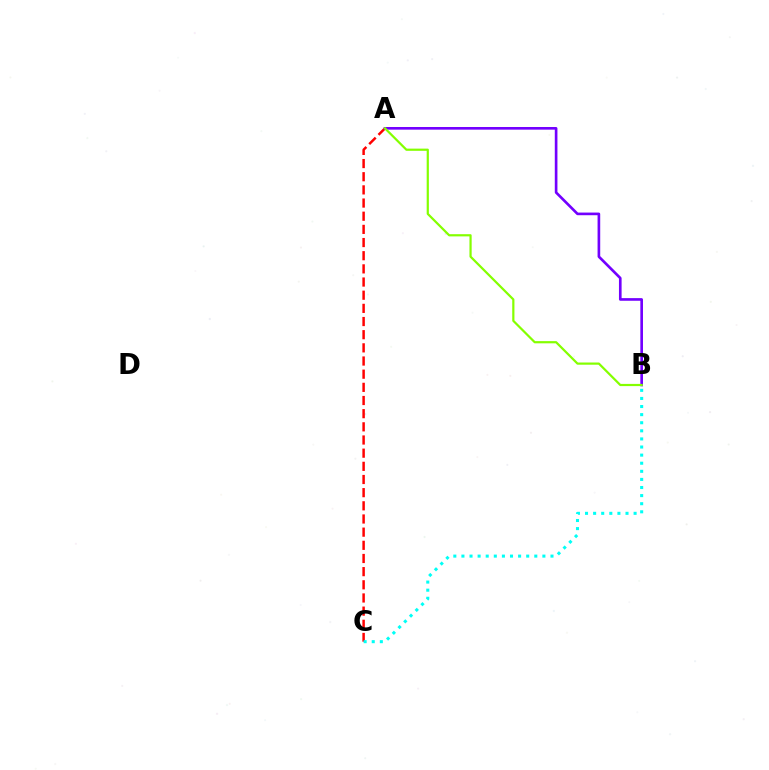{('A', 'C'): [{'color': '#ff0000', 'line_style': 'dashed', 'thickness': 1.79}], ('B', 'C'): [{'color': '#00fff6', 'line_style': 'dotted', 'thickness': 2.2}], ('A', 'B'): [{'color': '#7200ff', 'line_style': 'solid', 'thickness': 1.91}, {'color': '#84ff00', 'line_style': 'solid', 'thickness': 1.59}]}